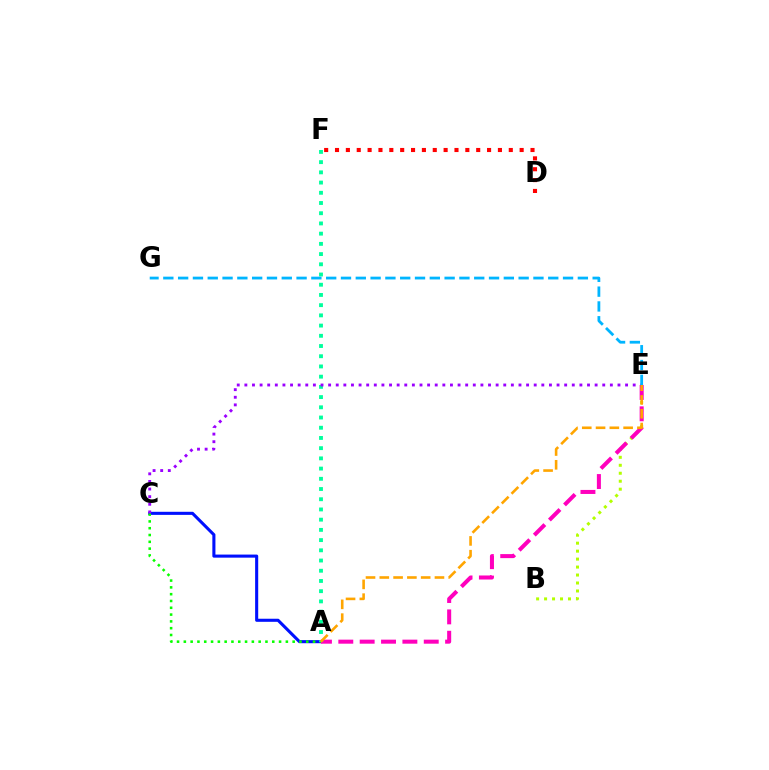{('D', 'F'): [{'color': '#ff0000', 'line_style': 'dotted', 'thickness': 2.95}], ('B', 'E'): [{'color': '#b3ff00', 'line_style': 'dotted', 'thickness': 2.16}], ('A', 'C'): [{'color': '#0010ff', 'line_style': 'solid', 'thickness': 2.22}, {'color': '#08ff00', 'line_style': 'dotted', 'thickness': 1.85}], ('A', 'E'): [{'color': '#ff00bd', 'line_style': 'dashed', 'thickness': 2.9}, {'color': '#ffa500', 'line_style': 'dashed', 'thickness': 1.87}], ('A', 'F'): [{'color': '#00ff9d', 'line_style': 'dotted', 'thickness': 2.78}], ('C', 'E'): [{'color': '#9b00ff', 'line_style': 'dotted', 'thickness': 2.07}], ('E', 'G'): [{'color': '#00b5ff', 'line_style': 'dashed', 'thickness': 2.01}]}